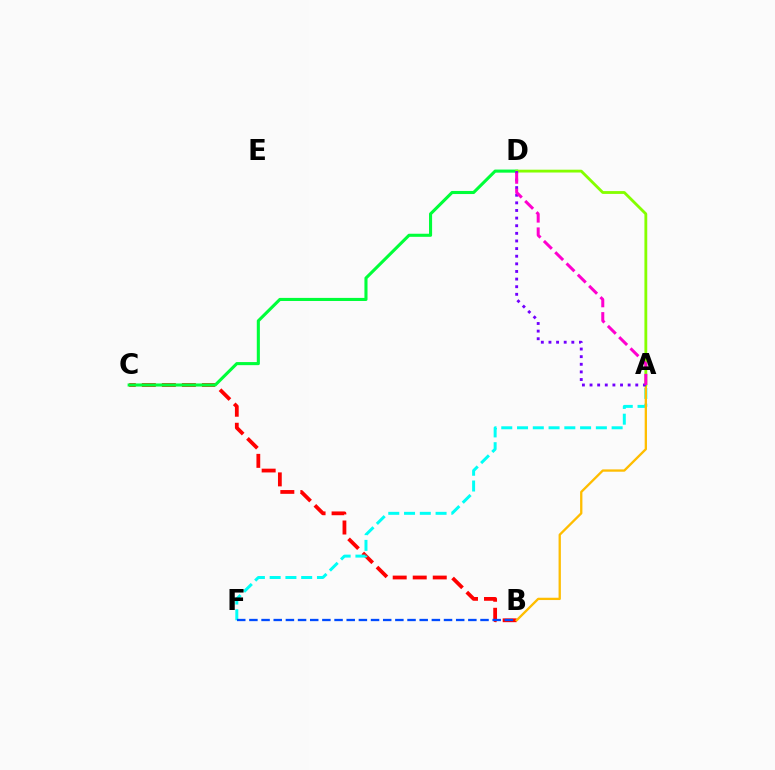{('B', 'C'): [{'color': '#ff0000', 'line_style': 'dashed', 'thickness': 2.72}], ('A', 'F'): [{'color': '#00fff6', 'line_style': 'dashed', 'thickness': 2.14}], ('B', 'F'): [{'color': '#004bff', 'line_style': 'dashed', 'thickness': 1.65}], ('C', 'D'): [{'color': '#00ff39', 'line_style': 'solid', 'thickness': 2.22}], ('A', 'B'): [{'color': '#ffbd00', 'line_style': 'solid', 'thickness': 1.66}], ('A', 'D'): [{'color': '#84ff00', 'line_style': 'solid', 'thickness': 2.03}, {'color': '#7200ff', 'line_style': 'dotted', 'thickness': 2.07}, {'color': '#ff00cf', 'line_style': 'dashed', 'thickness': 2.16}]}